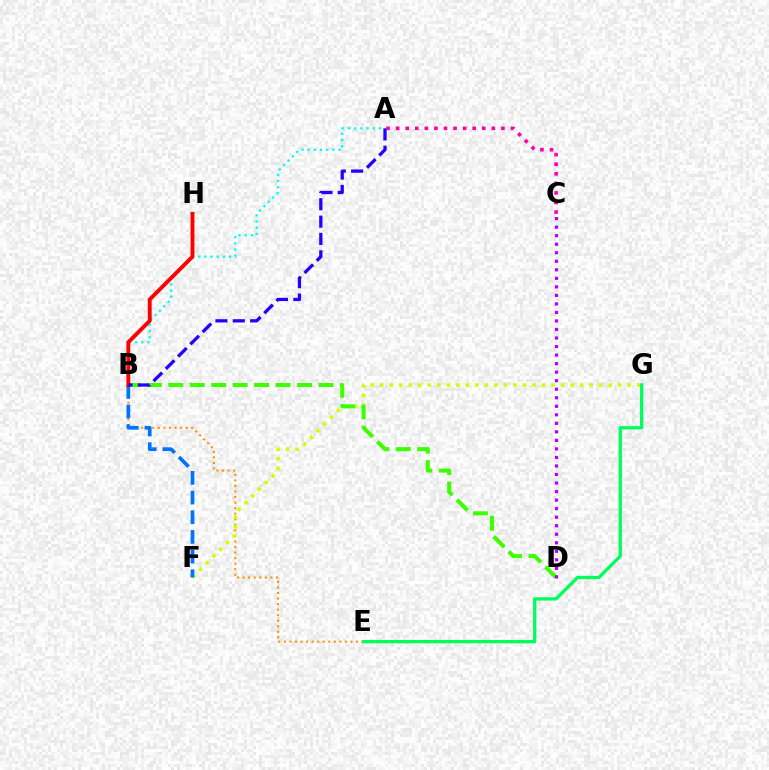{('B', 'E'): [{'color': '#ff9400', 'line_style': 'dotted', 'thickness': 1.51}], ('A', 'C'): [{'color': '#ff00ac', 'line_style': 'dotted', 'thickness': 2.6}], ('F', 'G'): [{'color': '#d1ff00', 'line_style': 'dotted', 'thickness': 2.59}], ('B', 'D'): [{'color': '#3dff00', 'line_style': 'dashed', 'thickness': 2.92}], ('B', 'F'): [{'color': '#0074ff', 'line_style': 'dashed', 'thickness': 2.67}], ('A', 'B'): [{'color': '#00fff6', 'line_style': 'dotted', 'thickness': 1.68}, {'color': '#2500ff', 'line_style': 'dashed', 'thickness': 2.36}], ('B', 'H'): [{'color': '#ff0000', 'line_style': 'solid', 'thickness': 2.8}], ('E', 'G'): [{'color': '#00ff5c', 'line_style': 'solid', 'thickness': 2.38}], ('C', 'D'): [{'color': '#b900ff', 'line_style': 'dotted', 'thickness': 2.32}]}